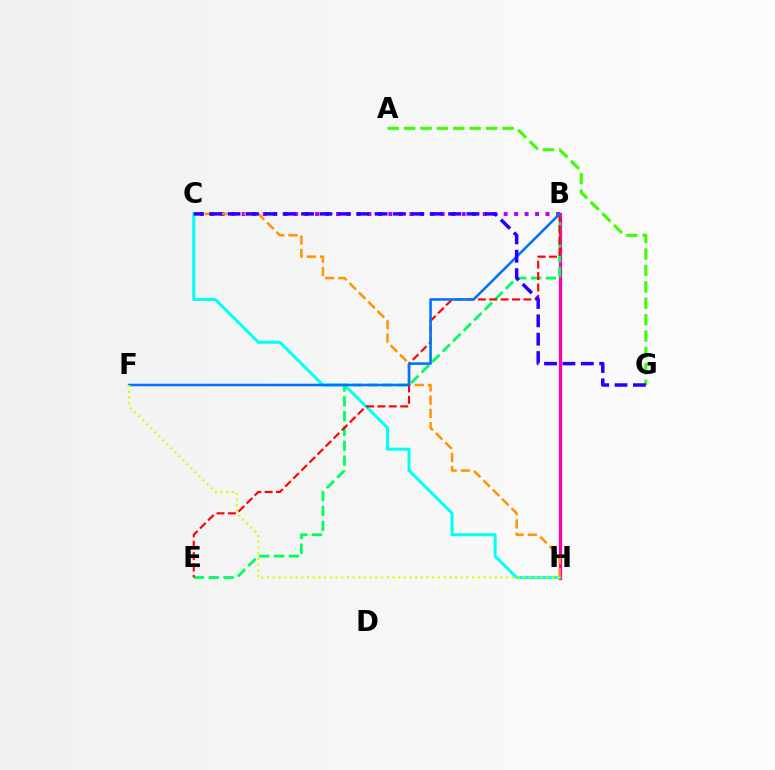{('B', 'H'): [{'color': '#ff00ac', 'line_style': 'solid', 'thickness': 2.34}], ('C', 'H'): [{'color': '#00fff6', 'line_style': 'solid', 'thickness': 2.16}, {'color': '#ff9400', 'line_style': 'dashed', 'thickness': 1.8}], ('B', 'E'): [{'color': '#00ff5c', 'line_style': 'dashed', 'thickness': 2.01}, {'color': '#ff0000', 'line_style': 'dashed', 'thickness': 1.55}], ('B', 'C'): [{'color': '#b900ff', 'line_style': 'dotted', 'thickness': 2.85}], ('A', 'G'): [{'color': '#3dff00', 'line_style': 'dashed', 'thickness': 2.23}], ('B', 'F'): [{'color': '#0074ff', 'line_style': 'solid', 'thickness': 1.85}], ('C', 'G'): [{'color': '#2500ff', 'line_style': 'dashed', 'thickness': 2.5}], ('F', 'H'): [{'color': '#d1ff00', 'line_style': 'dotted', 'thickness': 1.55}]}